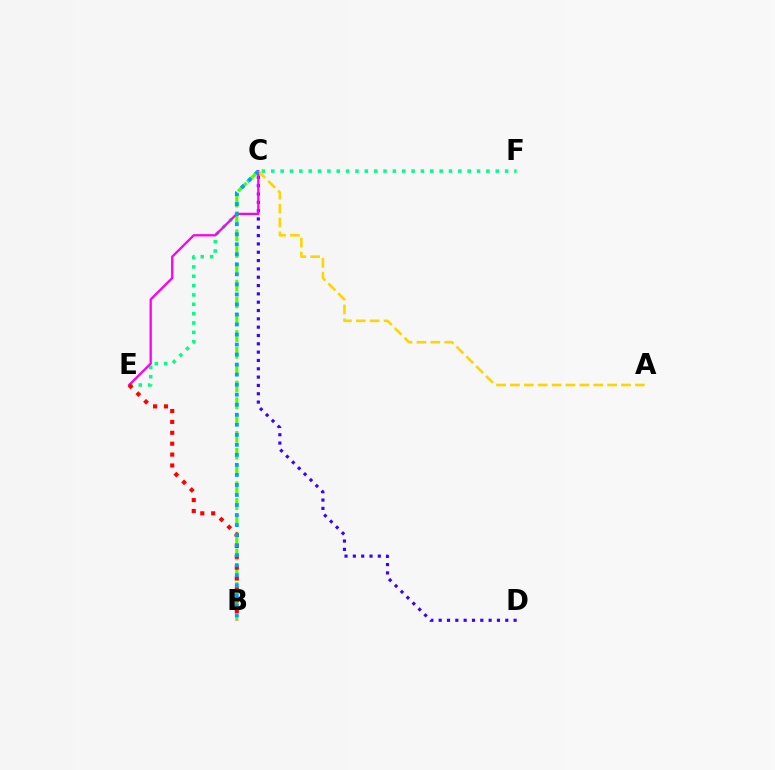{('E', 'F'): [{'color': '#00ff86', 'line_style': 'dotted', 'thickness': 2.54}], ('C', 'D'): [{'color': '#3700ff', 'line_style': 'dotted', 'thickness': 2.26}], ('B', 'C'): [{'color': '#4fff00', 'line_style': 'dashed', 'thickness': 2.28}, {'color': '#009eff', 'line_style': 'dotted', 'thickness': 2.72}], ('C', 'E'): [{'color': '#ff00ed', 'line_style': 'solid', 'thickness': 1.65}], ('B', 'E'): [{'color': '#ff0000', 'line_style': 'dotted', 'thickness': 2.96}], ('A', 'C'): [{'color': '#ffd500', 'line_style': 'dashed', 'thickness': 1.89}]}